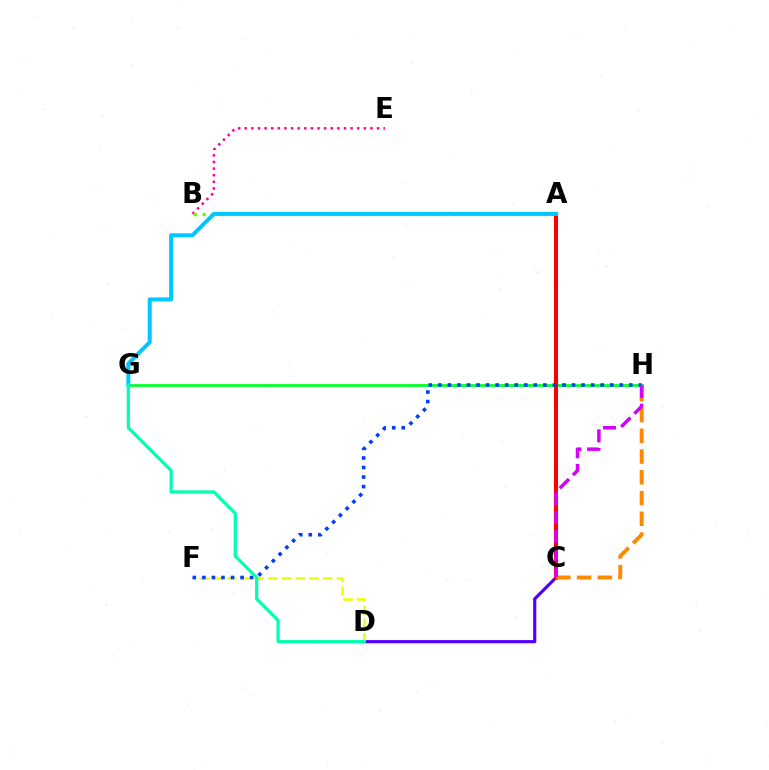{('B', 'E'): [{'color': '#ff00a0', 'line_style': 'dotted', 'thickness': 1.8}], ('A', 'B'): [{'color': '#66ff00', 'line_style': 'dotted', 'thickness': 2.44}], ('G', 'H'): [{'color': '#00ff27', 'line_style': 'solid', 'thickness': 1.98}], ('C', 'D'): [{'color': '#4f00ff', 'line_style': 'solid', 'thickness': 2.28}], ('D', 'F'): [{'color': '#eeff00', 'line_style': 'dashed', 'thickness': 1.86}], ('A', 'C'): [{'color': '#ff0000', 'line_style': 'solid', 'thickness': 2.93}], ('C', 'H'): [{'color': '#ff8800', 'line_style': 'dashed', 'thickness': 2.82}, {'color': '#d600ff', 'line_style': 'dashed', 'thickness': 2.53}], ('F', 'H'): [{'color': '#003fff', 'line_style': 'dotted', 'thickness': 2.59}], ('A', 'G'): [{'color': '#00c7ff', 'line_style': 'solid', 'thickness': 2.89}], ('D', 'G'): [{'color': '#00ffaf', 'line_style': 'solid', 'thickness': 2.31}]}